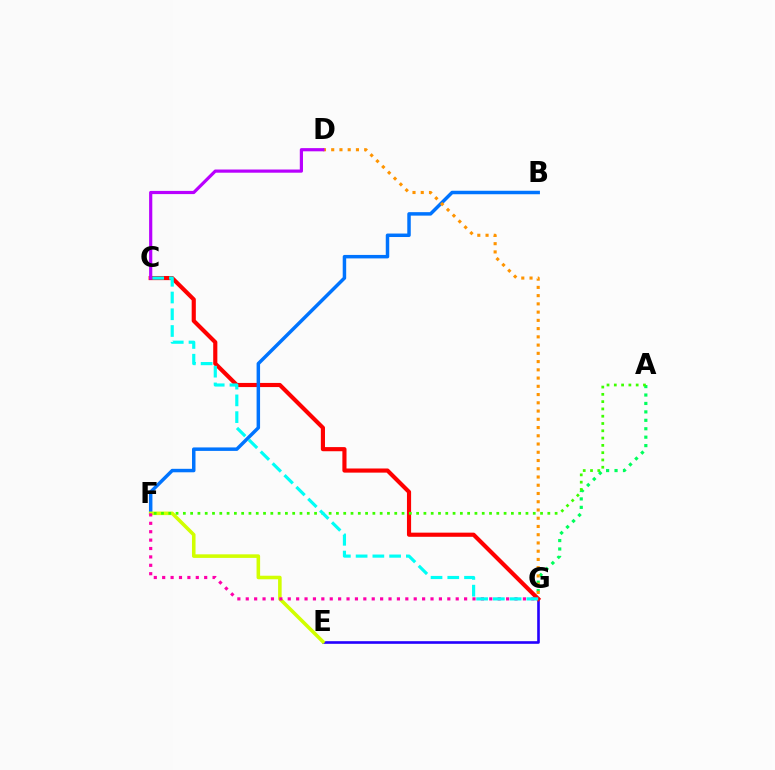{('A', 'G'): [{'color': '#00ff5c', 'line_style': 'dotted', 'thickness': 2.29}], ('E', 'G'): [{'color': '#2500ff', 'line_style': 'solid', 'thickness': 1.89}], ('C', 'G'): [{'color': '#ff0000', 'line_style': 'solid', 'thickness': 2.98}, {'color': '#00fff6', 'line_style': 'dashed', 'thickness': 2.27}], ('B', 'F'): [{'color': '#0074ff', 'line_style': 'solid', 'thickness': 2.5}], ('E', 'F'): [{'color': '#d1ff00', 'line_style': 'solid', 'thickness': 2.57}], ('F', 'G'): [{'color': '#ff00ac', 'line_style': 'dotted', 'thickness': 2.28}], ('D', 'G'): [{'color': '#ff9400', 'line_style': 'dotted', 'thickness': 2.24}], ('A', 'F'): [{'color': '#3dff00', 'line_style': 'dotted', 'thickness': 1.98}], ('C', 'D'): [{'color': '#b900ff', 'line_style': 'solid', 'thickness': 2.3}]}